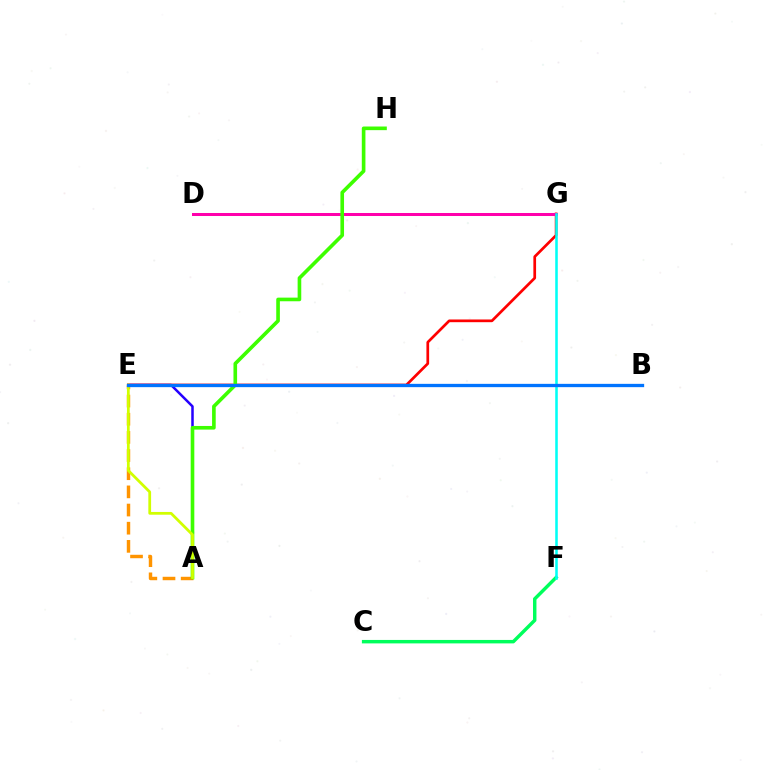{('D', 'G'): [{'color': '#b900ff', 'line_style': 'solid', 'thickness': 1.95}, {'color': '#ff00ac', 'line_style': 'solid', 'thickness': 2.17}], ('A', 'E'): [{'color': '#2500ff', 'line_style': 'solid', 'thickness': 1.81}, {'color': '#ff9400', 'line_style': 'dashed', 'thickness': 2.47}, {'color': '#d1ff00', 'line_style': 'solid', 'thickness': 1.99}], ('E', 'G'): [{'color': '#ff0000', 'line_style': 'solid', 'thickness': 1.95}], ('C', 'F'): [{'color': '#00ff5c', 'line_style': 'solid', 'thickness': 2.48}], ('A', 'H'): [{'color': '#3dff00', 'line_style': 'solid', 'thickness': 2.62}], ('F', 'G'): [{'color': '#00fff6', 'line_style': 'solid', 'thickness': 1.84}], ('B', 'E'): [{'color': '#0074ff', 'line_style': 'solid', 'thickness': 2.38}]}